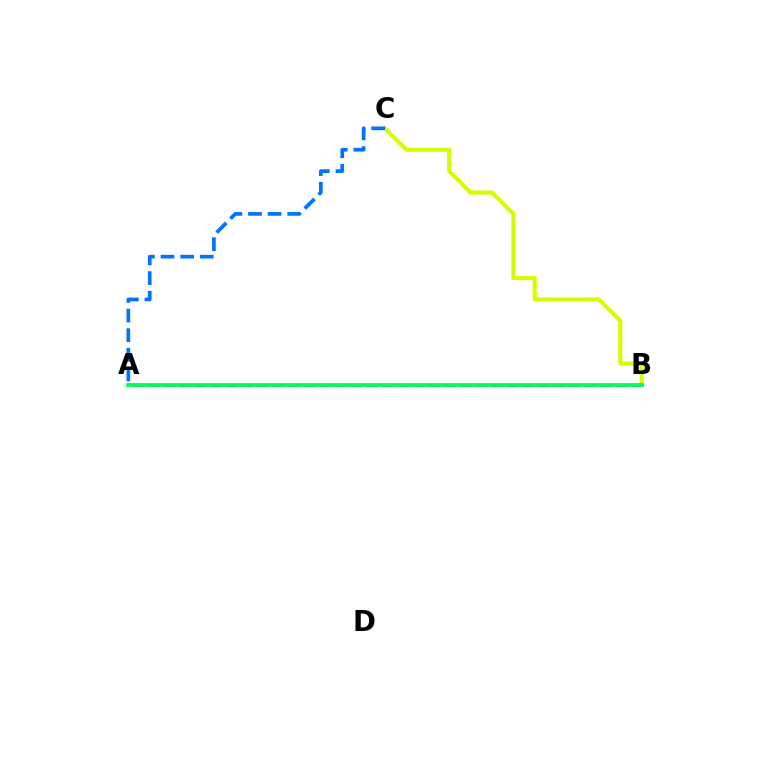{('B', 'C'): [{'color': '#d1ff00', 'line_style': 'solid', 'thickness': 2.96}], ('A', 'B'): [{'color': '#b900ff', 'line_style': 'dashed', 'thickness': 2.12}, {'color': '#ff0000', 'line_style': 'solid', 'thickness': 1.75}, {'color': '#00ff5c', 'line_style': 'solid', 'thickness': 2.67}], ('A', 'C'): [{'color': '#0074ff', 'line_style': 'dashed', 'thickness': 2.67}]}